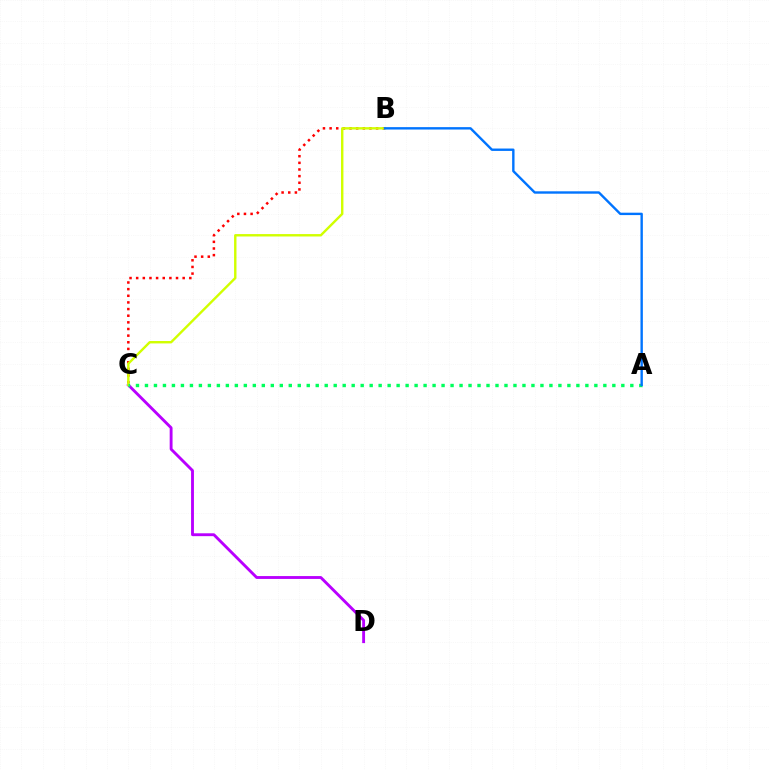{('B', 'C'): [{'color': '#ff0000', 'line_style': 'dotted', 'thickness': 1.8}, {'color': '#d1ff00', 'line_style': 'solid', 'thickness': 1.73}], ('C', 'D'): [{'color': '#b900ff', 'line_style': 'solid', 'thickness': 2.07}], ('A', 'C'): [{'color': '#00ff5c', 'line_style': 'dotted', 'thickness': 2.44}], ('A', 'B'): [{'color': '#0074ff', 'line_style': 'solid', 'thickness': 1.72}]}